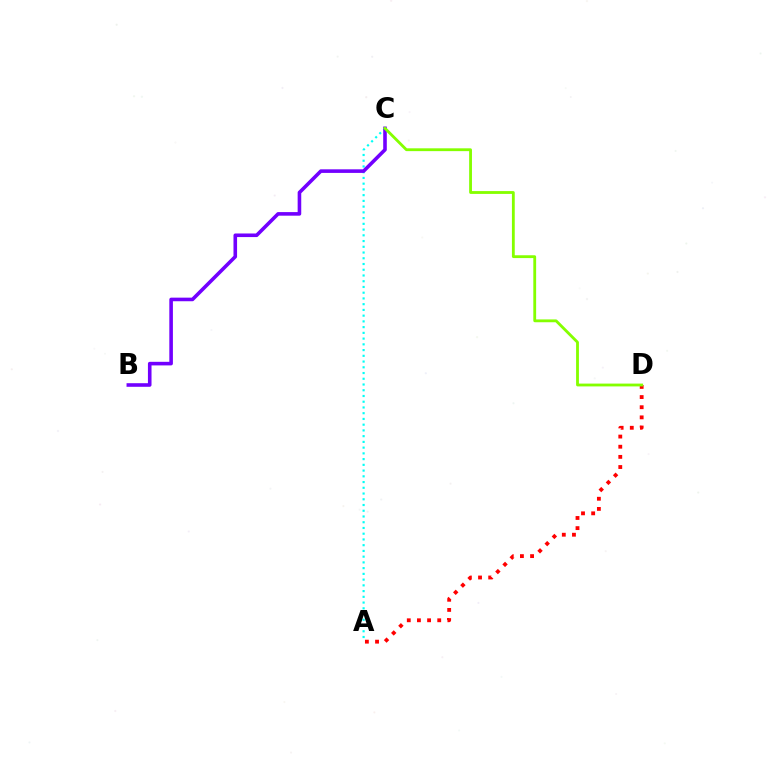{('A', 'C'): [{'color': '#00fff6', 'line_style': 'dotted', 'thickness': 1.56}], ('A', 'D'): [{'color': '#ff0000', 'line_style': 'dotted', 'thickness': 2.76}], ('B', 'C'): [{'color': '#7200ff', 'line_style': 'solid', 'thickness': 2.59}], ('C', 'D'): [{'color': '#84ff00', 'line_style': 'solid', 'thickness': 2.03}]}